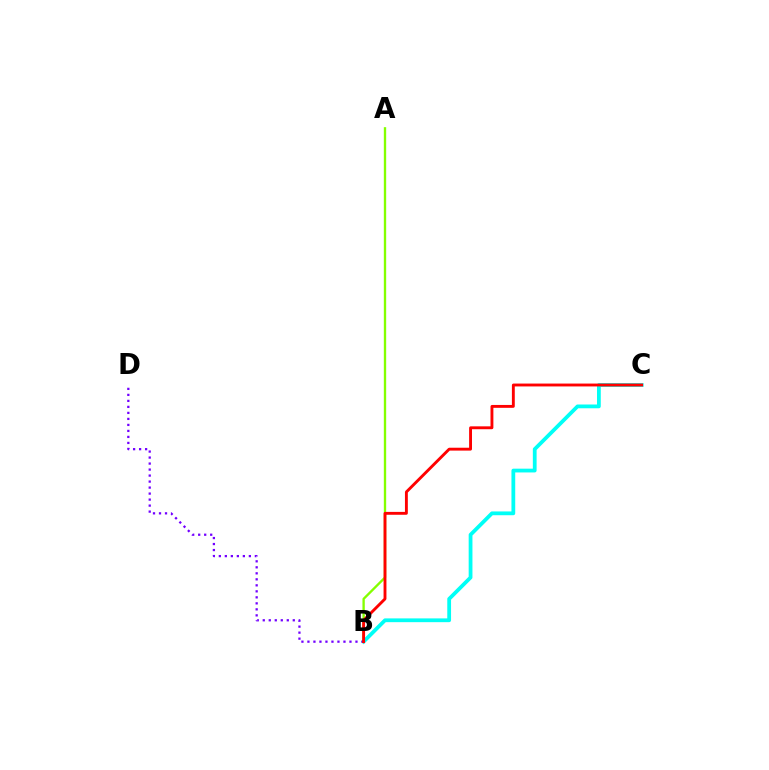{('B', 'C'): [{'color': '#00fff6', 'line_style': 'solid', 'thickness': 2.72}, {'color': '#ff0000', 'line_style': 'solid', 'thickness': 2.07}], ('A', 'B'): [{'color': '#84ff00', 'line_style': 'solid', 'thickness': 1.69}], ('B', 'D'): [{'color': '#7200ff', 'line_style': 'dotted', 'thickness': 1.63}]}